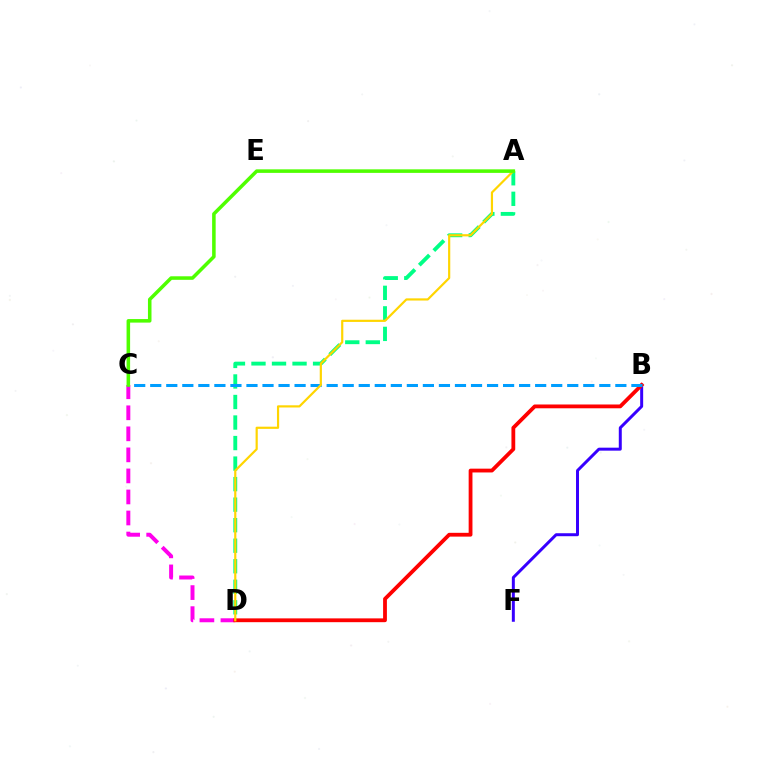{('C', 'D'): [{'color': '#ff00ed', 'line_style': 'dashed', 'thickness': 2.86}], ('A', 'D'): [{'color': '#00ff86', 'line_style': 'dashed', 'thickness': 2.79}, {'color': '#ffd500', 'line_style': 'solid', 'thickness': 1.57}], ('B', 'F'): [{'color': '#3700ff', 'line_style': 'solid', 'thickness': 2.15}], ('B', 'D'): [{'color': '#ff0000', 'line_style': 'solid', 'thickness': 2.74}], ('B', 'C'): [{'color': '#009eff', 'line_style': 'dashed', 'thickness': 2.18}], ('A', 'C'): [{'color': '#4fff00', 'line_style': 'solid', 'thickness': 2.55}]}